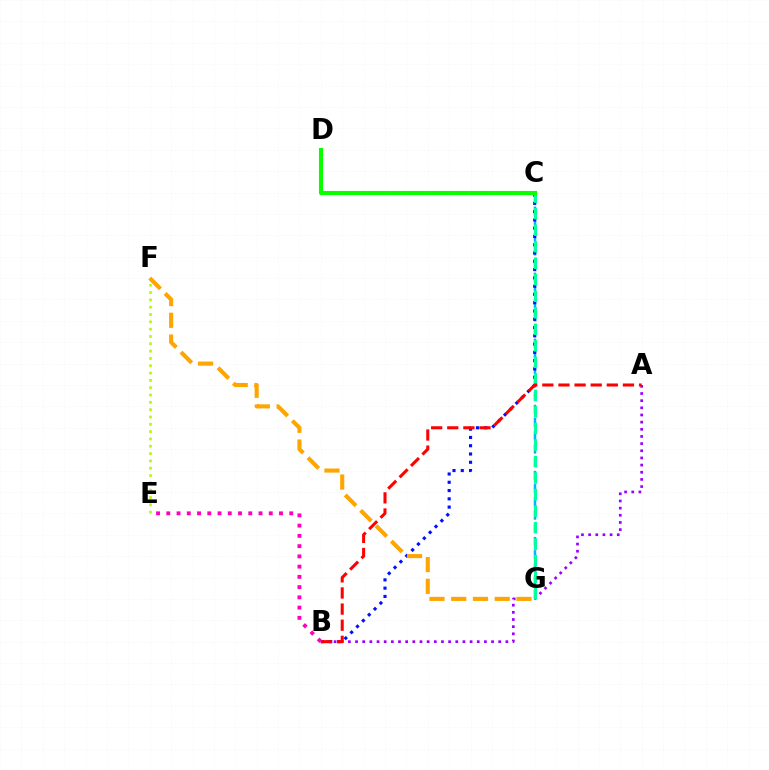{('C', 'G'): [{'color': '#00b5ff', 'line_style': 'dashed', 'thickness': 1.8}, {'color': '#00ff9d', 'line_style': 'dashed', 'thickness': 2.24}], ('B', 'C'): [{'color': '#0010ff', 'line_style': 'dotted', 'thickness': 2.25}], ('E', 'F'): [{'color': '#b3ff00', 'line_style': 'dotted', 'thickness': 1.99}], ('A', 'B'): [{'color': '#9b00ff', 'line_style': 'dotted', 'thickness': 1.94}, {'color': '#ff0000', 'line_style': 'dashed', 'thickness': 2.19}], ('B', 'E'): [{'color': '#ff00bd', 'line_style': 'dotted', 'thickness': 2.78}], ('C', 'D'): [{'color': '#08ff00', 'line_style': 'solid', 'thickness': 2.95}], ('F', 'G'): [{'color': '#ffa500', 'line_style': 'dashed', 'thickness': 2.95}]}